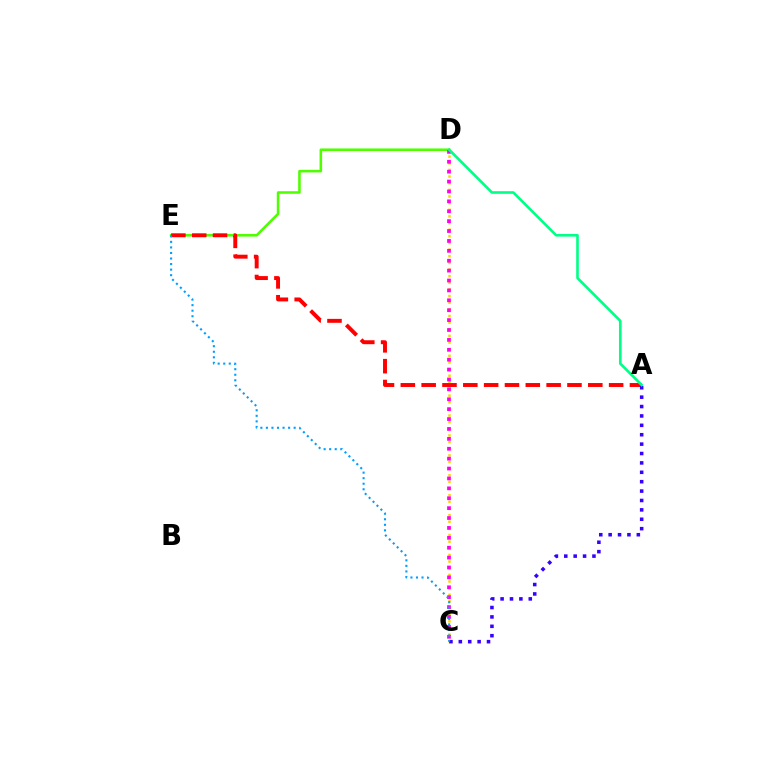{('C', 'D'): [{'color': '#ffd500', 'line_style': 'dotted', 'thickness': 1.8}, {'color': '#ff00ed', 'line_style': 'dotted', 'thickness': 2.69}], ('D', 'E'): [{'color': '#4fff00', 'line_style': 'solid', 'thickness': 1.85}], ('A', 'E'): [{'color': '#ff0000', 'line_style': 'dashed', 'thickness': 2.83}], ('A', 'C'): [{'color': '#3700ff', 'line_style': 'dotted', 'thickness': 2.55}], ('C', 'E'): [{'color': '#009eff', 'line_style': 'dotted', 'thickness': 1.51}], ('A', 'D'): [{'color': '#00ff86', 'line_style': 'solid', 'thickness': 1.89}]}